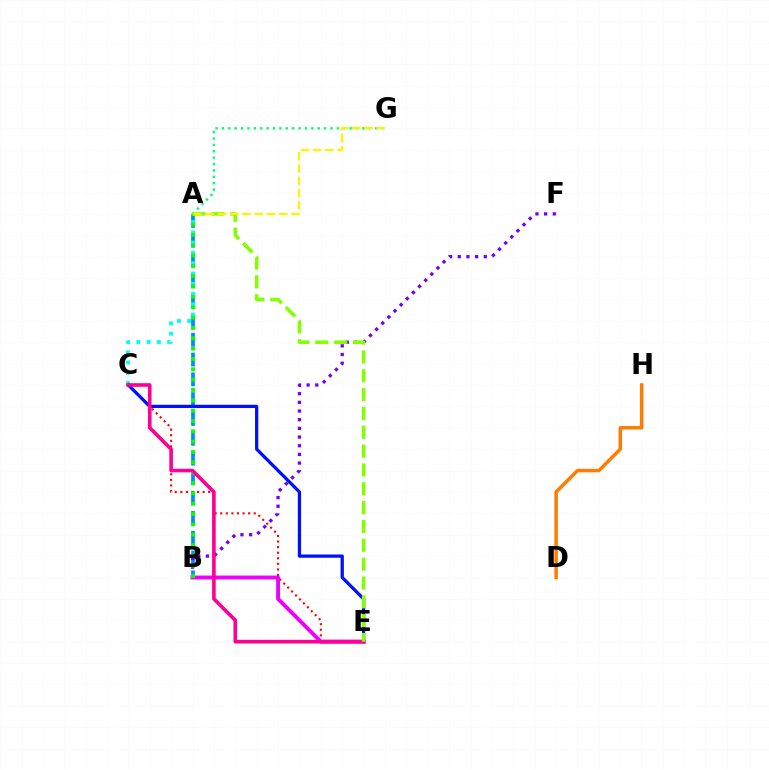{('A', 'B'): [{'color': '#008cff', 'line_style': 'dashed', 'thickness': 2.69}, {'color': '#08ff00', 'line_style': 'dotted', 'thickness': 2.81}], ('A', 'G'): [{'color': '#00ff74', 'line_style': 'dotted', 'thickness': 1.74}, {'color': '#fcf500', 'line_style': 'dashed', 'thickness': 1.66}], ('C', 'E'): [{'color': '#ff0000', 'line_style': 'dotted', 'thickness': 1.51}, {'color': '#0010ff', 'line_style': 'solid', 'thickness': 2.36}, {'color': '#ff0094', 'line_style': 'solid', 'thickness': 2.6}], ('B', 'F'): [{'color': '#7200ff', 'line_style': 'dotted', 'thickness': 2.36}], ('A', 'C'): [{'color': '#00fff6', 'line_style': 'dotted', 'thickness': 2.79}], ('B', 'E'): [{'color': '#ee00ff', 'line_style': 'solid', 'thickness': 2.79}], ('D', 'H'): [{'color': '#ff7c00', 'line_style': 'solid', 'thickness': 2.51}], ('A', 'E'): [{'color': '#84ff00', 'line_style': 'dashed', 'thickness': 2.56}]}